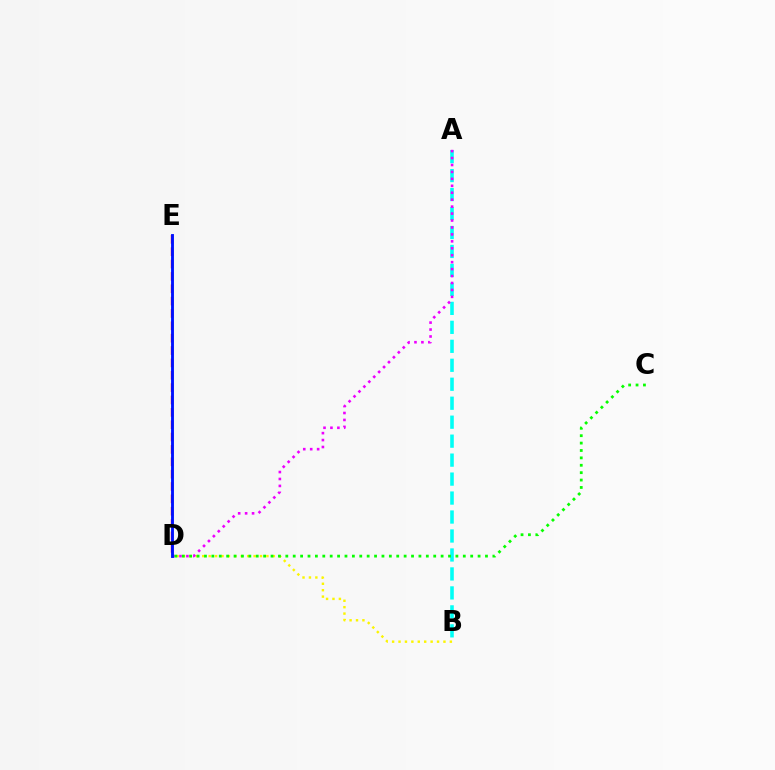{('B', 'D'): [{'color': '#fcf500', 'line_style': 'dotted', 'thickness': 1.74}], ('D', 'E'): [{'color': '#ff0000', 'line_style': 'dashed', 'thickness': 1.68}, {'color': '#0010ff', 'line_style': 'solid', 'thickness': 2.07}], ('A', 'B'): [{'color': '#00fff6', 'line_style': 'dashed', 'thickness': 2.58}], ('A', 'D'): [{'color': '#ee00ff', 'line_style': 'dotted', 'thickness': 1.89}], ('C', 'D'): [{'color': '#08ff00', 'line_style': 'dotted', 'thickness': 2.01}]}